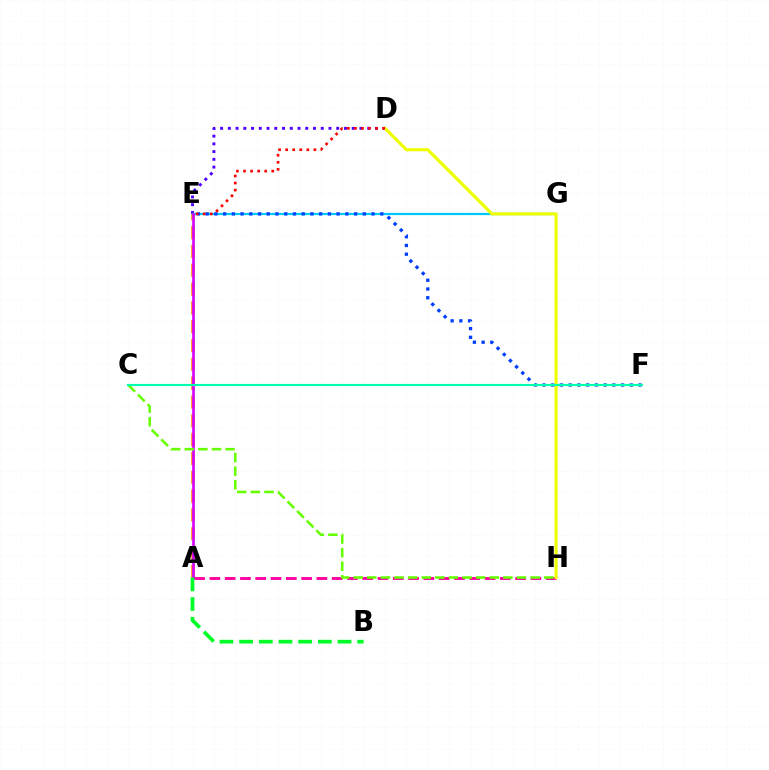{('A', 'E'): [{'color': '#ff8800', 'line_style': 'dashed', 'thickness': 2.56}, {'color': '#d600ff', 'line_style': 'solid', 'thickness': 1.9}], ('D', 'E'): [{'color': '#4f00ff', 'line_style': 'dotted', 'thickness': 2.1}, {'color': '#ff0000', 'line_style': 'dotted', 'thickness': 1.92}], ('E', 'G'): [{'color': '#00c7ff', 'line_style': 'solid', 'thickness': 1.61}], ('A', 'H'): [{'color': '#ff00a0', 'line_style': 'dashed', 'thickness': 2.08}], ('E', 'F'): [{'color': '#003fff', 'line_style': 'dotted', 'thickness': 2.37}], ('D', 'H'): [{'color': '#eeff00', 'line_style': 'solid', 'thickness': 2.26}], ('C', 'H'): [{'color': '#66ff00', 'line_style': 'dashed', 'thickness': 1.85}], ('A', 'B'): [{'color': '#00ff27', 'line_style': 'dashed', 'thickness': 2.67}], ('C', 'F'): [{'color': '#00ffaf', 'line_style': 'solid', 'thickness': 1.53}]}